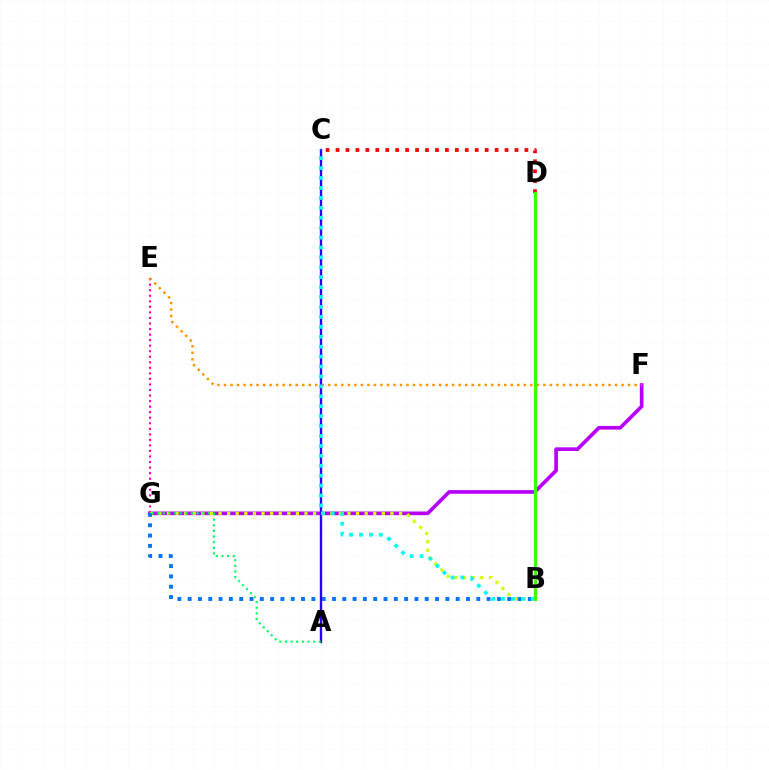{('E', 'G'): [{'color': '#ff00ac', 'line_style': 'dotted', 'thickness': 1.51}], ('F', 'G'): [{'color': '#b900ff', 'line_style': 'solid', 'thickness': 2.64}], ('E', 'F'): [{'color': '#ff9400', 'line_style': 'dotted', 'thickness': 1.77}], ('B', 'G'): [{'color': '#d1ff00', 'line_style': 'dotted', 'thickness': 2.34}, {'color': '#0074ff', 'line_style': 'dotted', 'thickness': 2.8}], ('C', 'D'): [{'color': '#ff0000', 'line_style': 'dotted', 'thickness': 2.7}], ('A', 'C'): [{'color': '#2500ff', 'line_style': 'solid', 'thickness': 1.7}], ('B', 'C'): [{'color': '#00fff6', 'line_style': 'dotted', 'thickness': 2.7}], ('B', 'D'): [{'color': '#3dff00', 'line_style': 'solid', 'thickness': 2.37}], ('A', 'G'): [{'color': '#00ff5c', 'line_style': 'dotted', 'thickness': 1.53}]}